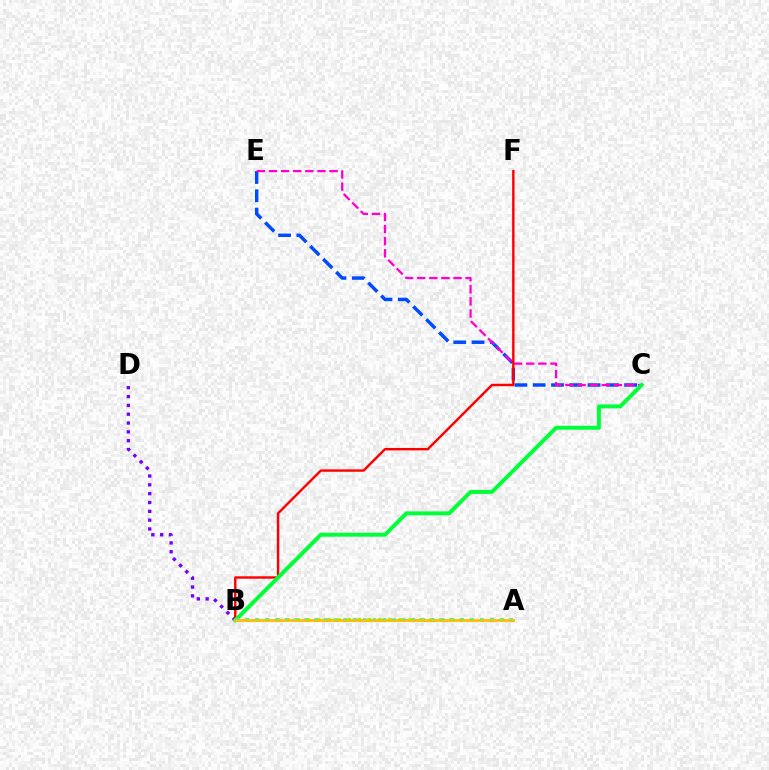{('C', 'E'): [{'color': '#004bff', 'line_style': 'dashed', 'thickness': 2.48}, {'color': '#ff00cf', 'line_style': 'dashed', 'thickness': 1.65}], ('B', 'D'): [{'color': '#7200ff', 'line_style': 'dotted', 'thickness': 2.4}], ('A', 'B'): [{'color': '#84ff00', 'line_style': 'dotted', 'thickness': 2.77}, {'color': '#00fff6', 'line_style': 'dotted', 'thickness': 2.65}, {'color': '#ffbd00', 'line_style': 'solid', 'thickness': 1.99}], ('B', 'F'): [{'color': '#ff0000', 'line_style': 'solid', 'thickness': 1.74}], ('B', 'C'): [{'color': '#00ff39', 'line_style': 'solid', 'thickness': 2.84}]}